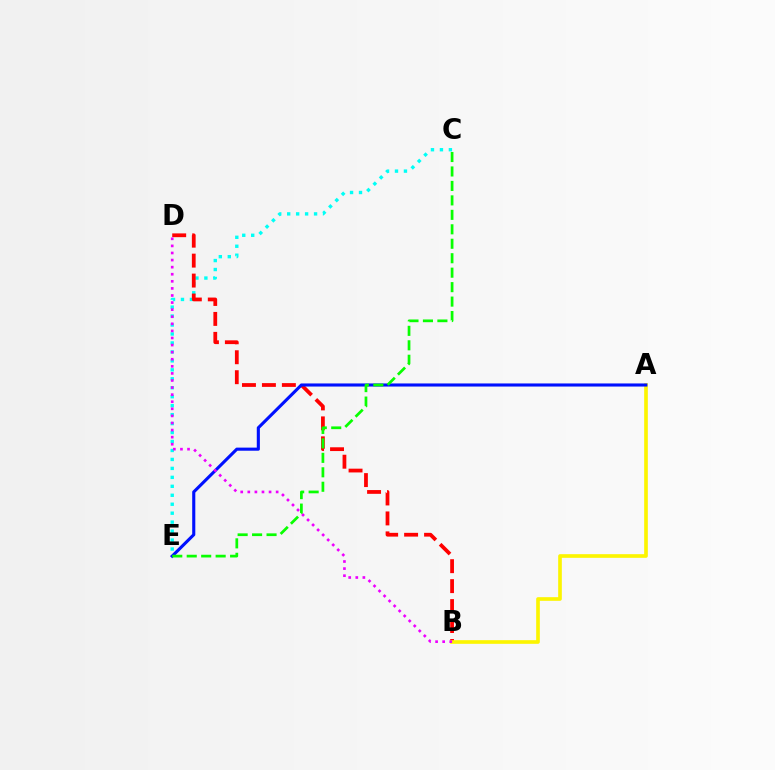{('C', 'E'): [{'color': '#00fff6', 'line_style': 'dotted', 'thickness': 2.43}, {'color': '#08ff00', 'line_style': 'dashed', 'thickness': 1.96}], ('B', 'D'): [{'color': '#ff0000', 'line_style': 'dashed', 'thickness': 2.71}, {'color': '#ee00ff', 'line_style': 'dotted', 'thickness': 1.92}], ('A', 'B'): [{'color': '#fcf500', 'line_style': 'solid', 'thickness': 2.63}], ('A', 'E'): [{'color': '#0010ff', 'line_style': 'solid', 'thickness': 2.23}]}